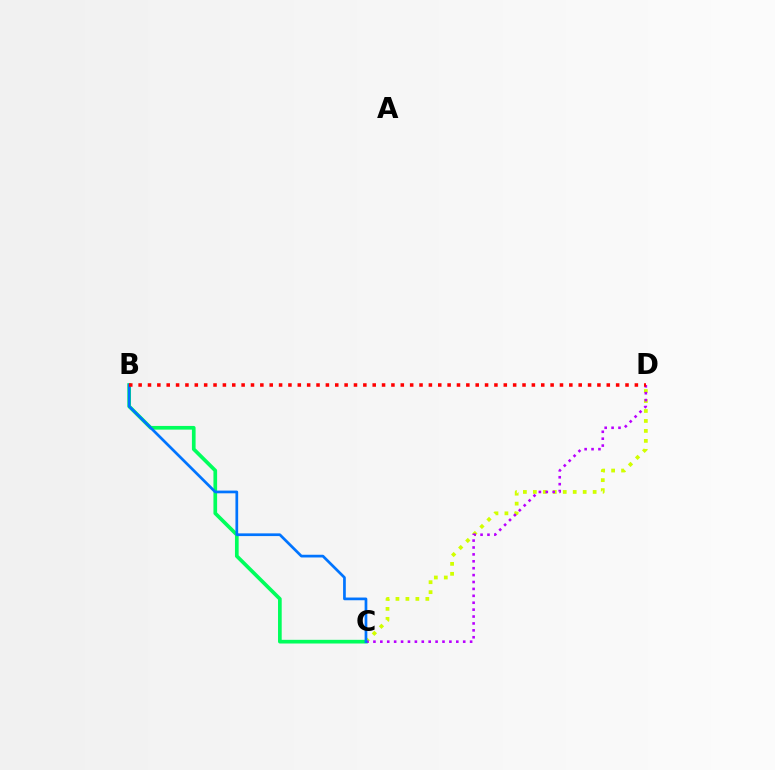{('B', 'C'): [{'color': '#00ff5c', 'line_style': 'solid', 'thickness': 2.65}, {'color': '#0074ff', 'line_style': 'solid', 'thickness': 1.95}], ('C', 'D'): [{'color': '#d1ff00', 'line_style': 'dotted', 'thickness': 2.71}, {'color': '#b900ff', 'line_style': 'dotted', 'thickness': 1.88}], ('B', 'D'): [{'color': '#ff0000', 'line_style': 'dotted', 'thickness': 2.54}]}